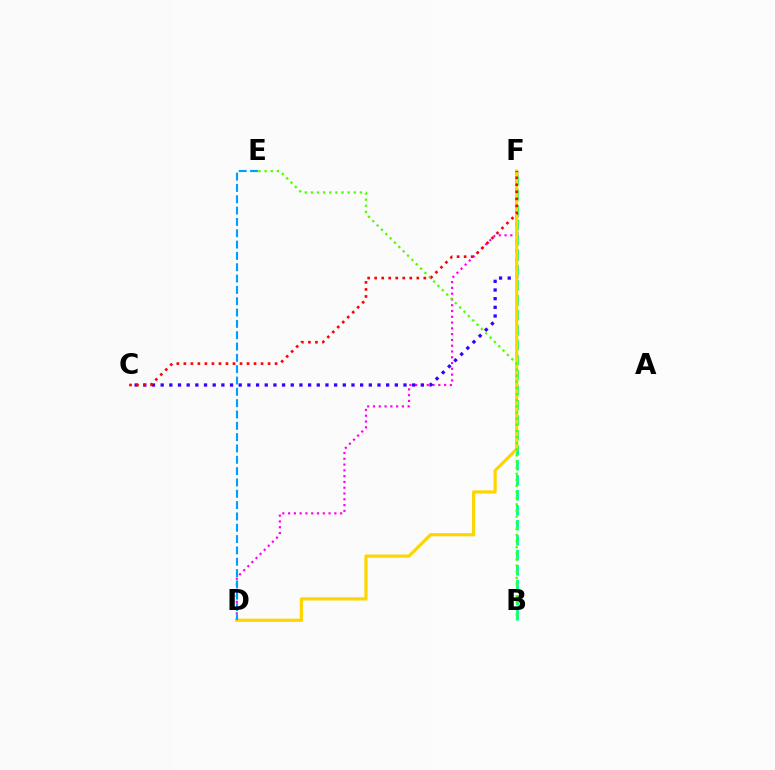{('D', 'F'): [{'color': '#ff00ed', 'line_style': 'dotted', 'thickness': 1.57}, {'color': '#ffd500', 'line_style': 'solid', 'thickness': 2.3}], ('C', 'F'): [{'color': '#3700ff', 'line_style': 'dotted', 'thickness': 2.36}, {'color': '#ff0000', 'line_style': 'dotted', 'thickness': 1.91}], ('B', 'F'): [{'color': '#00ff86', 'line_style': 'dashed', 'thickness': 2.04}], ('B', 'E'): [{'color': '#4fff00', 'line_style': 'dotted', 'thickness': 1.66}], ('D', 'E'): [{'color': '#009eff', 'line_style': 'dashed', 'thickness': 1.54}]}